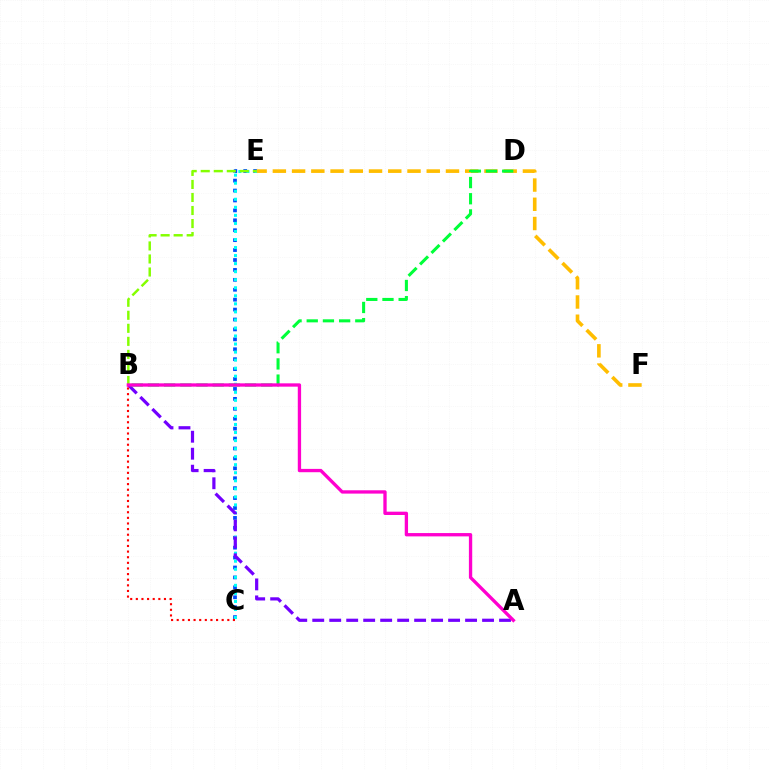{('C', 'E'): [{'color': '#004bff', 'line_style': 'dotted', 'thickness': 2.7}, {'color': '#00fff6', 'line_style': 'dotted', 'thickness': 2.19}], ('A', 'B'): [{'color': '#7200ff', 'line_style': 'dashed', 'thickness': 2.31}, {'color': '#ff00cf', 'line_style': 'solid', 'thickness': 2.39}], ('E', 'F'): [{'color': '#ffbd00', 'line_style': 'dashed', 'thickness': 2.61}], ('B', 'D'): [{'color': '#00ff39', 'line_style': 'dashed', 'thickness': 2.2}], ('B', 'E'): [{'color': '#84ff00', 'line_style': 'dashed', 'thickness': 1.77}], ('B', 'C'): [{'color': '#ff0000', 'line_style': 'dotted', 'thickness': 1.53}]}